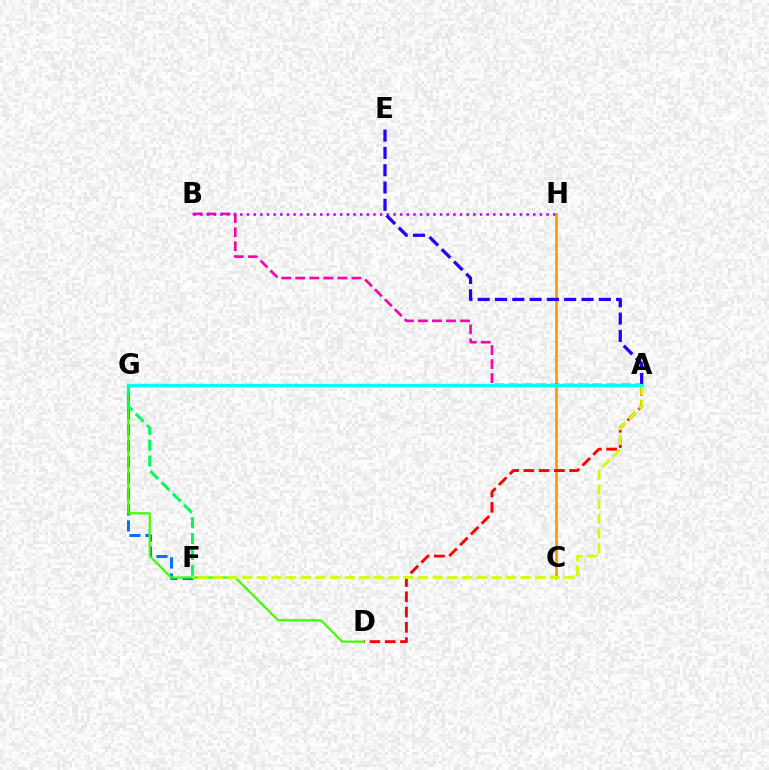{('C', 'H'): [{'color': '#ff9400', 'line_style': 'solid', 'thickness': 1.88}], ('A', 'B'): [{'color': '#ff00ac', 'line_style': 'dashed', 'thickness': 1.91}], ('B', 'H'): [{'color': '#b900ff', 'line_style': 'dotted', 'thickness': 1.81}], ('A', 'E'): [{'color': '#2500ff', 'line_style': 'dashed', 'thickness': 2.35}], ('A', 'D'): [{'color': '#ff0000', 'line_style': 'dashed', 'thickness': 2.07}], ('F', 'G'): [{'color': '#0074ff', 'line_style': 'dashed', 'thickness': 2.17}, {'color': '#00ff5c', 'line_style': 'dashed', 'thickness': 2.16}], ('D', 'G'): [{'color': '#3dff00', 'line_style': 'solid', 'thickness': 1.58}], ('A', 'F'): [{'color': '#d1ff00', 'line_style': 'dashed', 'thickness': 1.99}], ('A', 'G'): [{'color': '#00fff6', 'line_style': 'solid', 'thickness': 2.4}]}